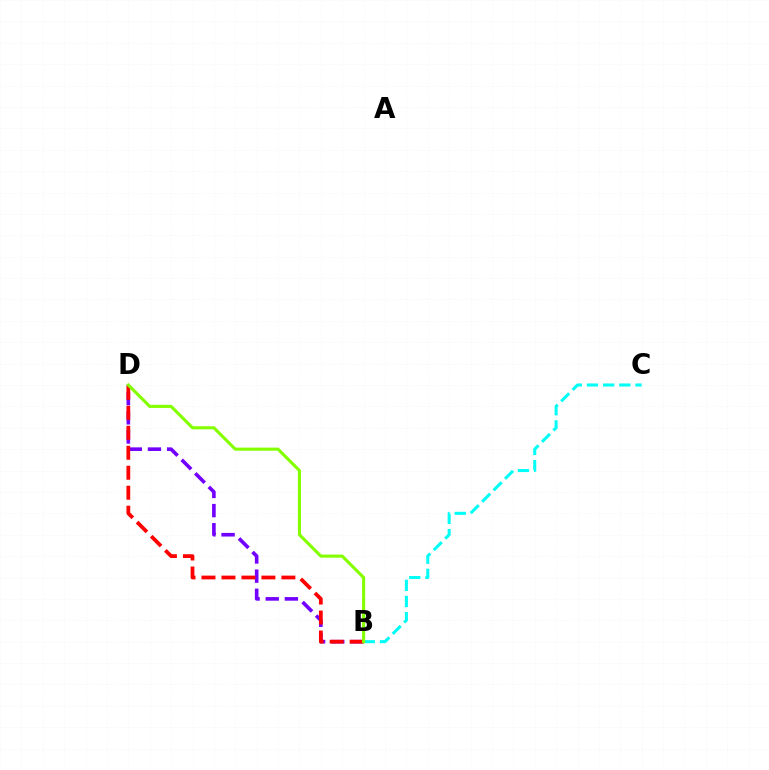{('B', 'D'): [{'color': '#7200ff', 'line_style': 'dashed', 'thickness': 2.6}, {'color': '#ff0000', 'line_style': 'dashed', 'thickness': 2.71}, {'color': '#84ff00', 'line_style': 'solid', 'thickness': 2.23}], ('B', 'C'): [{'color': '#00fff6', 'line_style': 'dashed', 'thickness': 2.2}]}